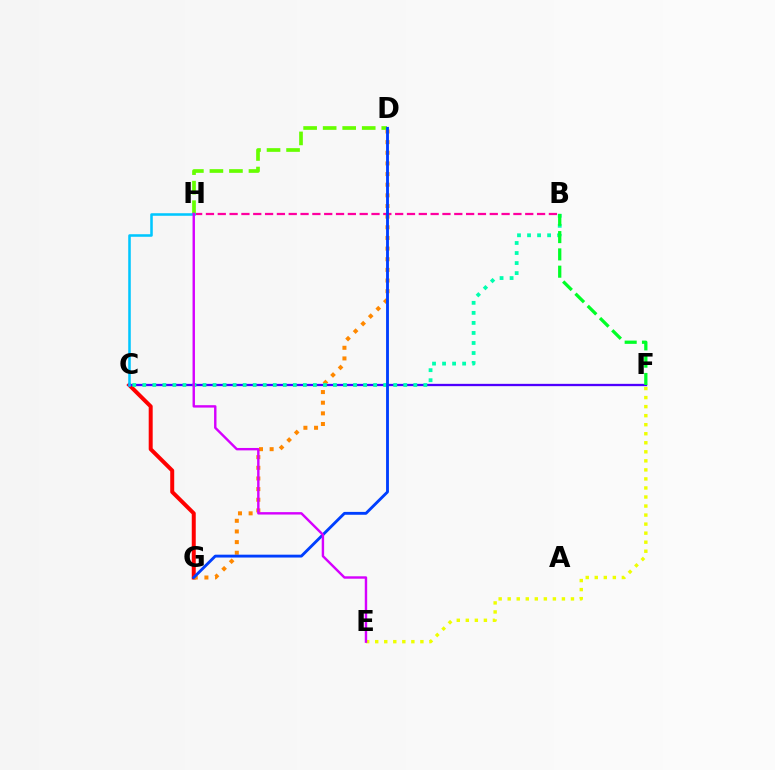{('E', 'F'): [{'color': '#eeff00', 'line_style': 'dotted', 'thickness': 2.46}], ('C', 'G'): [{'color': '#ff0000', 'line_style': 'solid', 'thickness': 2.87}], ('B', 'H'): [{'color': '#ff00a0', 'line_style': 'dashed', 'thickness': 1.61}], ('C', 'F'): [{'color': '#4f00ff', 'line_style': 'solid', 'thickness': 1.66}], ('D', 'G'): [{'color': '#ff8800', 'line_style': 'dotted', 'thickness': 2.89}, {'color': '#003fff', 'line_style': 'solid', 'thickness': 2.06}], ('D', 'H'): [{'color': '#66ff00', 'line_style': 'dashed', 'thickness': 2.65}], ('B', 'C'): [{'color': '#00ffaf', 'line_style': 'dotted', 'thickness': 2.73}], ('B', 'F'): [{'color': '#00ff27', 'line_style': 'dashed', 'thickness': 2.35}], ('C', 'H'): [{'color': '#00c7ff', 'line_style': 'solid', 'thickness': 1.84}], ('E', 'H'): [{'color': '#d600ff', 'line_style': 'solid', 'thickness': 1.74}]}